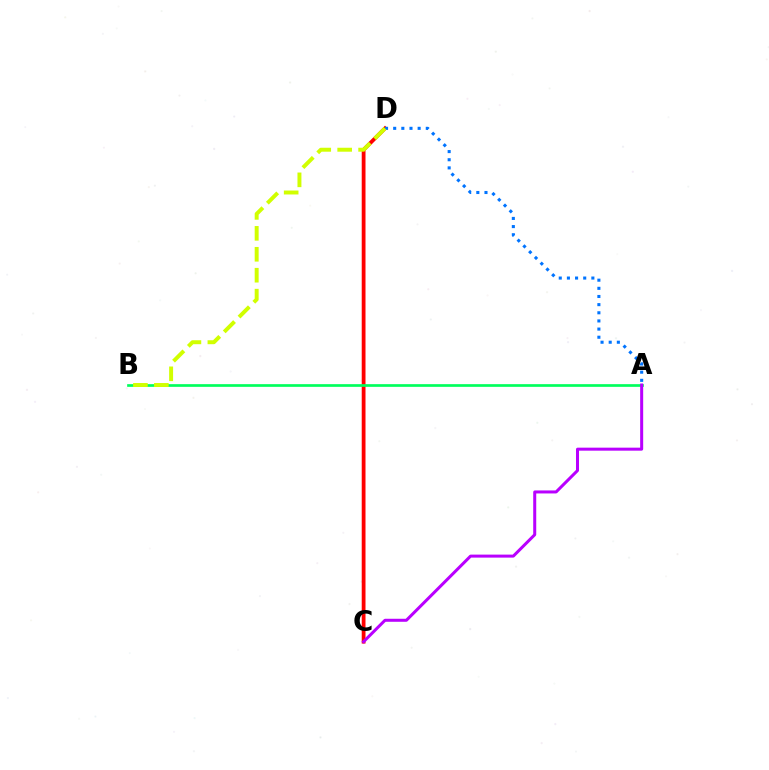{('C', 'D'): [{'color': '#ff0000', 'line_style': 'solid', 'thickness': 2.73}], ('A', 'D'): [{'color': '#0074ff', 'line_style': 'dotted', 'thickness': 2.21}], ('A', 'B'): [{'color': '#00ff5c', 'line_style': 'solid', 'thickness': 1.93}], ('A', 'C'): [{'color': '#b900ff', 'line_style': 'solid', 'thickness': 2.17}], ('B', 'D'): [{'color': '#d1ff00', 'line_style': 'dashed', 'thickness': 2.84}]}